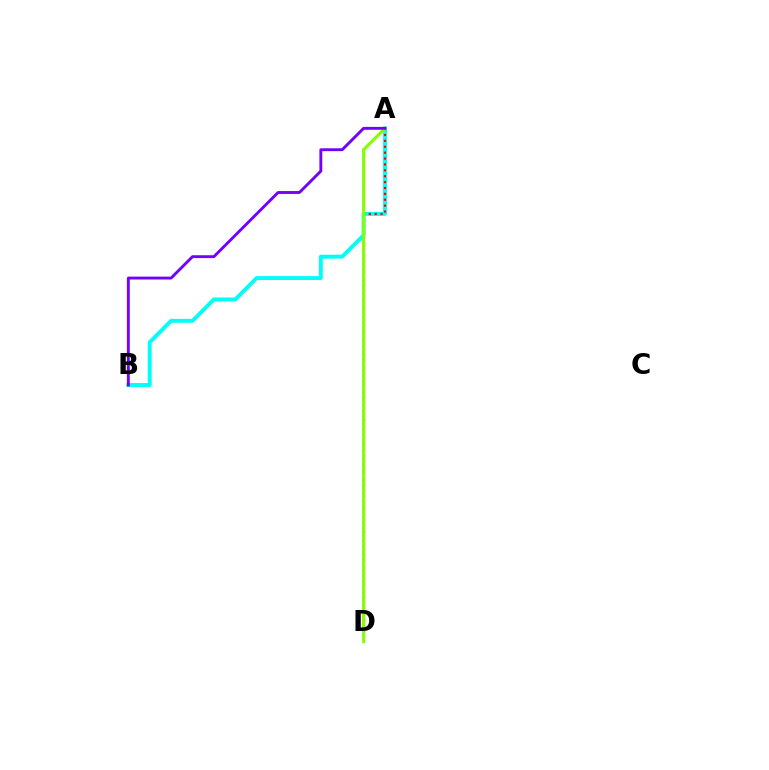{('A', 'B'): [{'color': '#00fff6', 'line_style': 'solid', 'thickness': 2.82}, {'color': '#7200ff', 'line_style': 'solid', 'thickness': 2.07}], ('A', 'D'): [{'color': '#ff0000', 'line_style': 'dotted', 'thickness': 1.6}, {'color': '#84ff00', 'line_style': 'solid', 'thickness': 2.23}]}